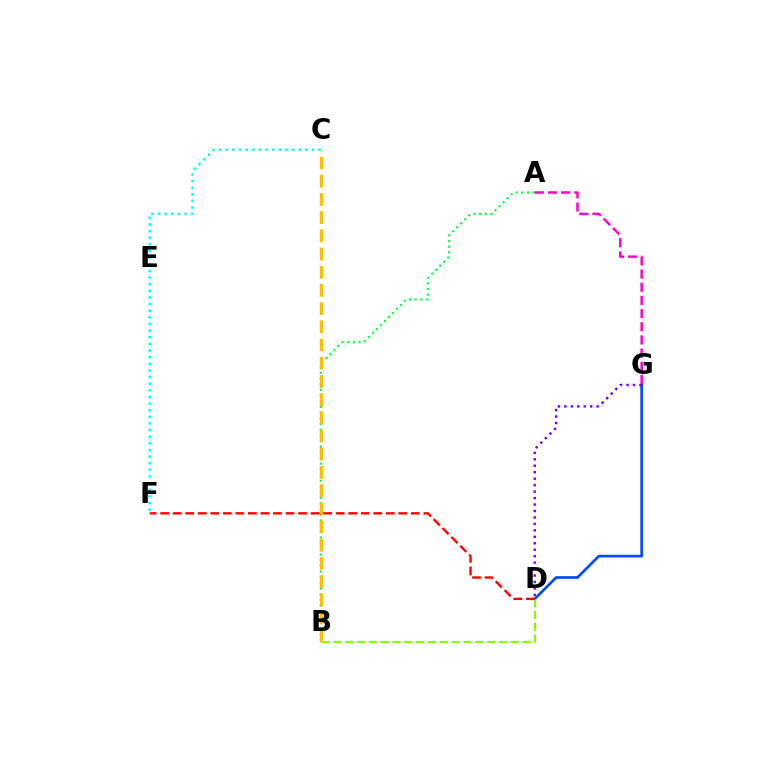{('A', 'B'): [{'color': '#00ff39', 'line_style': 'dotted', 'thickness': 1.54}], ('D', 'G'): [{'color': '#004bff', 'line_style': 'solid', 'thickness': 1.93}, {'color': '#7200ff', 'line_style': 'dotted', 'thickness': 1.75}], ('B', 'C'): [{'color': '#ffbd00', 'line_style': 'dashed', 'thickness': 2.47}], ('C', 'F'): [{'color': '#00fff6', 'line_style': 'dotted', 'thickness': 1.8}], ('A', 'G'): [{'color': '#ff00cf', 'line_style': 'dashed', 'thickness': 1.79}], ('B', 'D'): [{'color': '#84ff00', 'line_style': 'dashed', 'thickness': 1.61}], ('D', 'F'): [{'color': '#ff0000', 'line_style': 'dashed', 'thickness': 1.7}]}